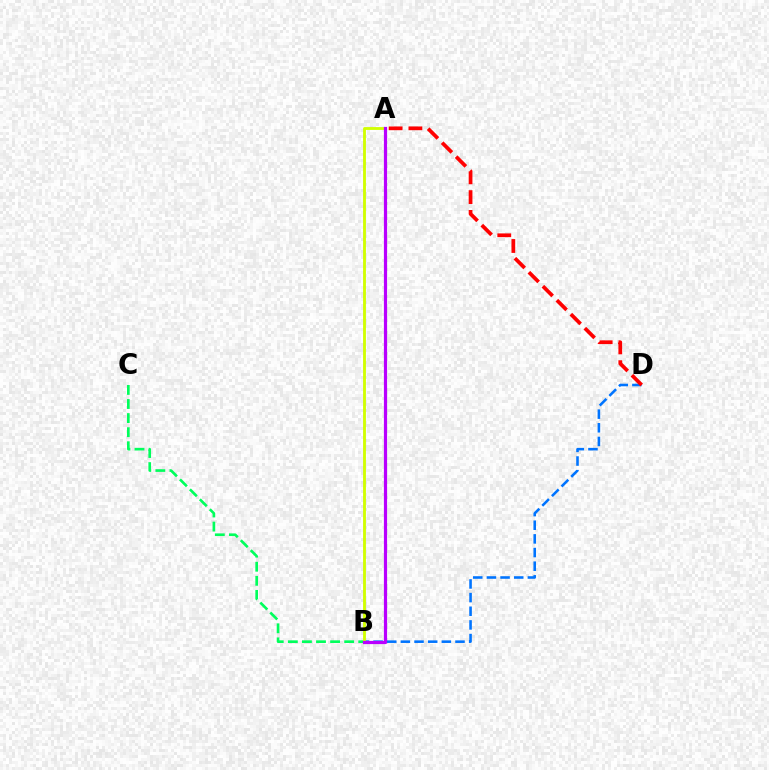{('B', 'C'): [{'color': '#00ff5c', 'line_style': 'dashed', 'thickness': 1.91}], ('B', 'D'): [{'color': '#0074ff', 'line_style': 'dashed', 'thickness': 1.85}], ('A', 'D'): [{'color': '#ff0000', 'line_style': 'dashed', 'thickness': 2.69}], ('A', 'B'): [{'color': '#d1ff00', 'line_style': 'solid', 'thickness': 2.05}, {'color': '#b900ff', 'line_style': 'solid', 'thickness': 2.31}]}